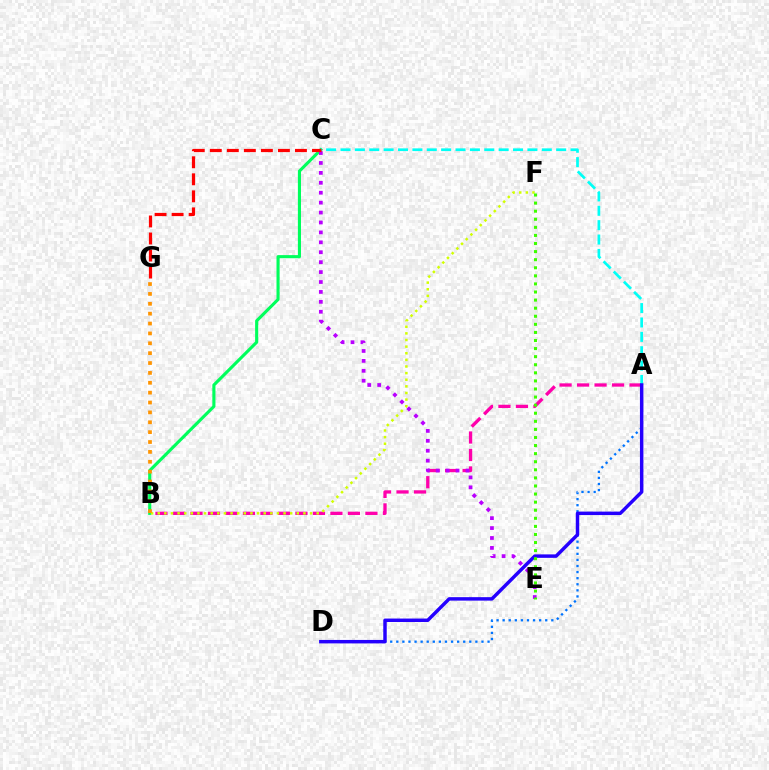{('A', 'B'): [{'color': '#ff00ac', 'line_style': 'dashed', 'thickness': 2.38}], ('B', 'C'): [{'color': '#00ff5c', 'line_style': 'solid', 'thickness': 2.24}], ('A', 'C'): [{'color': '#00fff6', 'line_style': 'dashed', 'thickness': 1.95}], ('A', 'D'): [{'color': '#0074ff', 'line_style': 'dotted', 'thickness': 1.65}, {'color': '#2500ff', 'line_style': 'solid', 'thickness': 2.49}], ('B', 'F'): [{'color': '#d1ff00', 'line_style': 'dotted', 'thickness': 1.8}], ('C', 'E'): [{'color': '#b900ff', 'line_style': 'dotted', 'thickness': 2.7}], ('B', 'G'): [{'color': '#ff9400', 'line_style': 'dotted', 'thickness': 2.68}], ('C', 'G'): [{'color': '#ff0000', 'line_style': 'dashed', 'thickness': 2.31}], ('E', 'F'): [{'color': '#3dff00', 'line_style': 'dotted', 'thickness': 2.2}]}